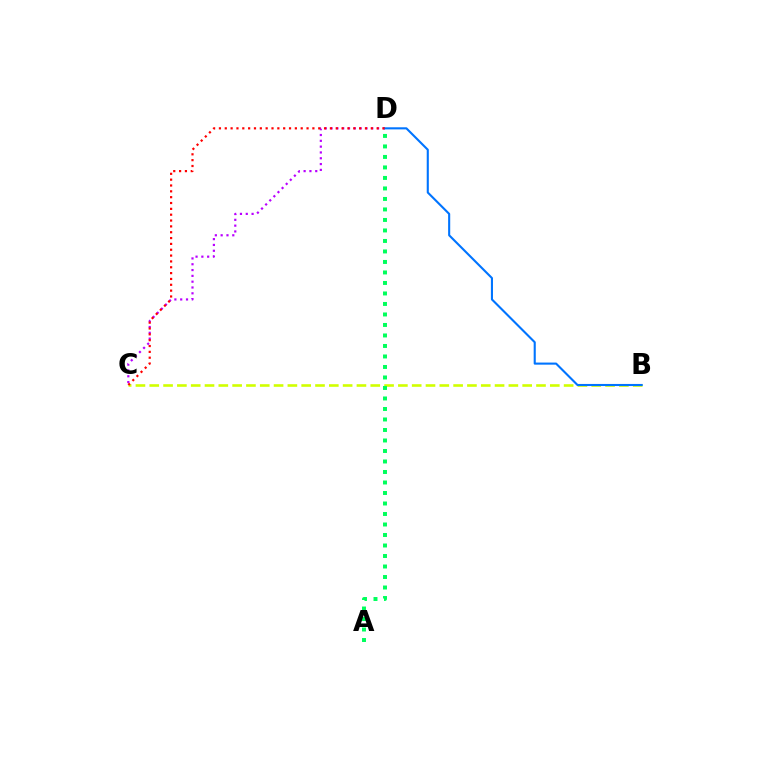{('B', 'C'): [{'color': '#d1ff00', 'line_style': 'dashed', 'thickness': 1.88}], ('C', 'D'): [{'color': '#b900ff', 'line_style': 'dotted', 'thickness': 1.58}, {'color': '#ff0000', 'line_style': 'dotted', 'thickness': 1.59}], ('A', 'D'): [{'color': '#00ff5c', 'line_style': 'dotted', 'thickness': 2.85}], ('B', 'D'): [{'color': '#0074ff', 'line_style': 'solid', 'thickness': 1.51}]}